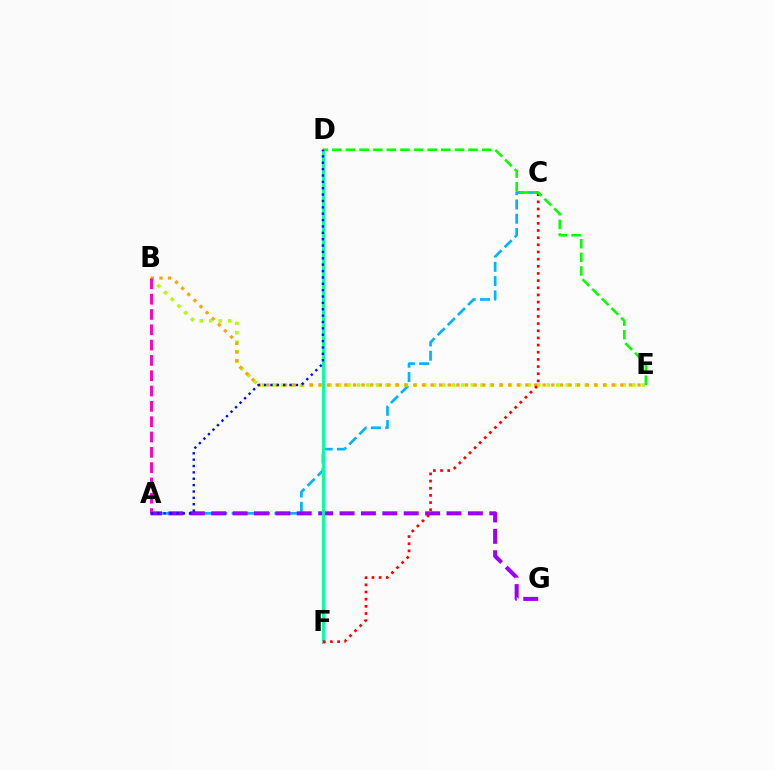{('A', 'C'): [{'color': '#00b5ff', 'line_style': 'dashed', 'thickness': 1.94}], ('B', 'E'): [{'color': '#b3ff00', 'line_style': 'dotted', 'thickness': 2.58}, {'color': '#ffa500', 'line_style': 'dotted', 'thickness': 2.34}], ('A', 'G'): [{'color': '#9b00ff', 'line_style': 'dashed', 'thickness': 2.91}], ('D', 'F'): [{'color': '#00ff9d', 'line_style': 'solid', 'thickness': 2.08}], ('C', 'F'): [{'color': '#ff0000', 'line_style': 'dotted', 'thickness': 1.95}], ('A', 'B'): [{'color': '#ff00bd', 'line_style': 'dashed', 'thickness': 2.08}], ('D', 'E'): [{'color': '#08ff00', 'line_style': 'dashed', 'thickness': 1.85}], ('A', 'D'): [{'color': '#0010ff', 'line_style': 'dotted', 'thickness': 1.73}]}